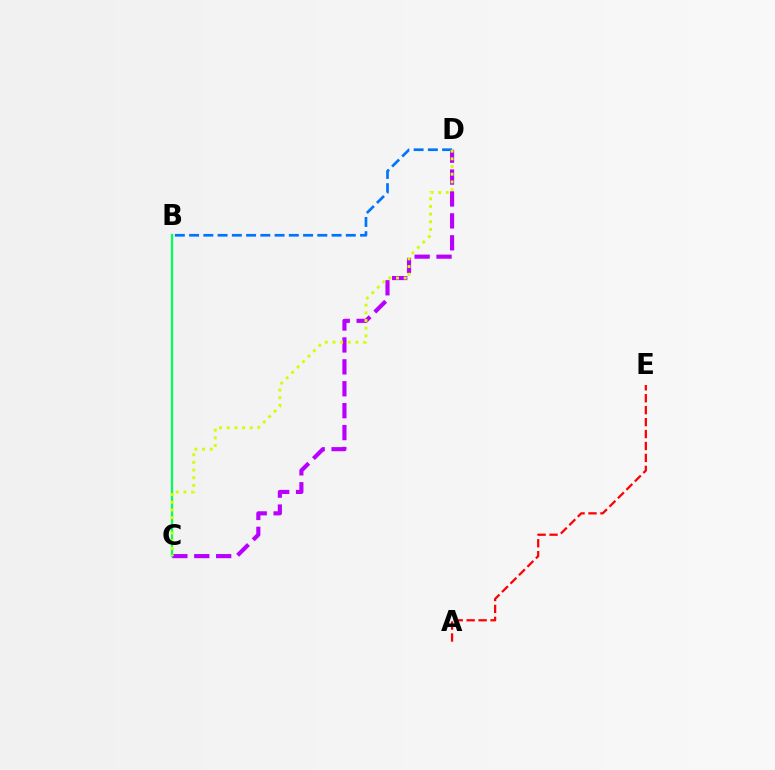{('A', 'E'): [{'color': '#ff0000', 'line_style': 'dashed', 'thickness': 1.62}], ('C', 'D'): [{'color': '#b900ff', 'line_style': 'dashed', 'thickness': 2.98}, {'color': '#d1ff00', 'line_style': 'dotted', 'thickness': 2.09}], ('B', 'D'): [{'color': '#0074ff', 'line_style': 'dashed', 'thickness': 1.94}], ('B', 'C'): [{'color': '#00ff5c', 'line_style': 'solid', 'thickness': 1.63}]}